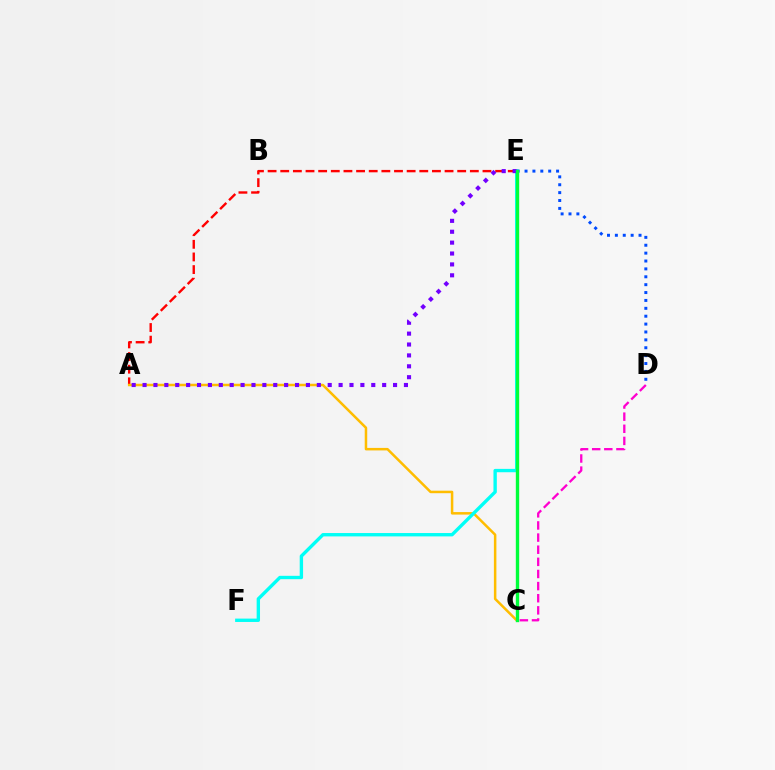{('A', 'E'): [{'color': '#ff0000', 'line_style': 'dashed', 'thickness': 1.72}, {'color': '#7200ff', 'line_style': 'dotted', 'thickness': 2.96}], ('C', 'E'): [{'color': '#84ff00', 'line_style': 'dotted', 'thickness': 2.06}, {'color': '#00ff39', 'line_style': 'solid', 'thickness': 2.43}], ('A', 'C'): [{'color': '#ffbd00', 'line_style': 'solid', 'thickness': 1.81}], ('E', 'F'): [{'color': '#00fff6', 'line_style': 'solid', 'thickness': 2.42}], ('D', 'E'): [{'color': '#004bff', 'line_style': 'dotted', 'thickness': 2.14}], ('C', 'D'): [{'color': '#ff00cf', 'line_style': 'dashed', 'thickness': 1.65}]}